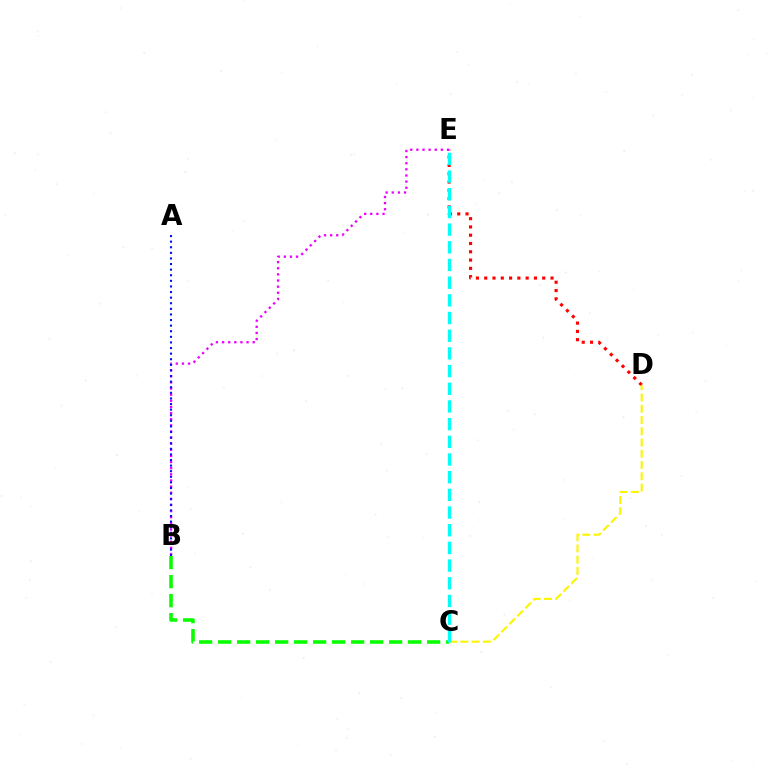{('B', 'C'): [{'color': '#08ff00', 'line_style': 'dashed', 'thickness': 2.58}], ('D', 'E'): [{'color': '#ff0000', 'line_style': 'dotted', 'thickness': 2.25}], ('B', 'E'): [{'color': '#ee00ff', 'line_style': 'dotted', 'thickness': 1.66}], ('A', 'B'): [{'color': '#0010ff', 'line_style': 'dotted', 'thickness': 1.52}], ('C', 'D'): [{'color': '#fcf500', 'line_style': 'dashed', 'thickness': 1.53}], ('C', 'E'): [{'color': '#00fff6', 'line_style': 'dashed', 'thickness': 2.4}]}